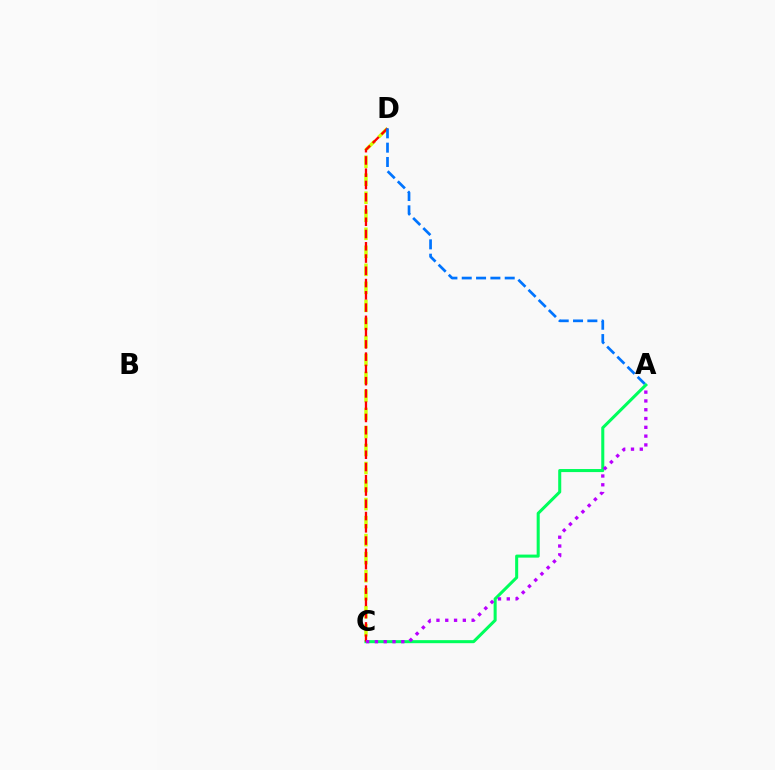{('A', 'C'): [{'color': '#00ff5c', 'line_style': 'solid', 'thickness': 2.19}, {'color': '#b900ff', 'line_style': 'dotted', 'thickness': 2.39}], ('C', 'D'): [{'color': '#d1ff00', 'line_style': 'dashed', 'thickness': 2.45}, {'color': '#ff0000', 'line_style': 'dashed', 'thickness': 1.67}], ('A', 'D'): [{'color': '#0074ff', 'line_style': 'dashed', 'thickness': 1.95}]}